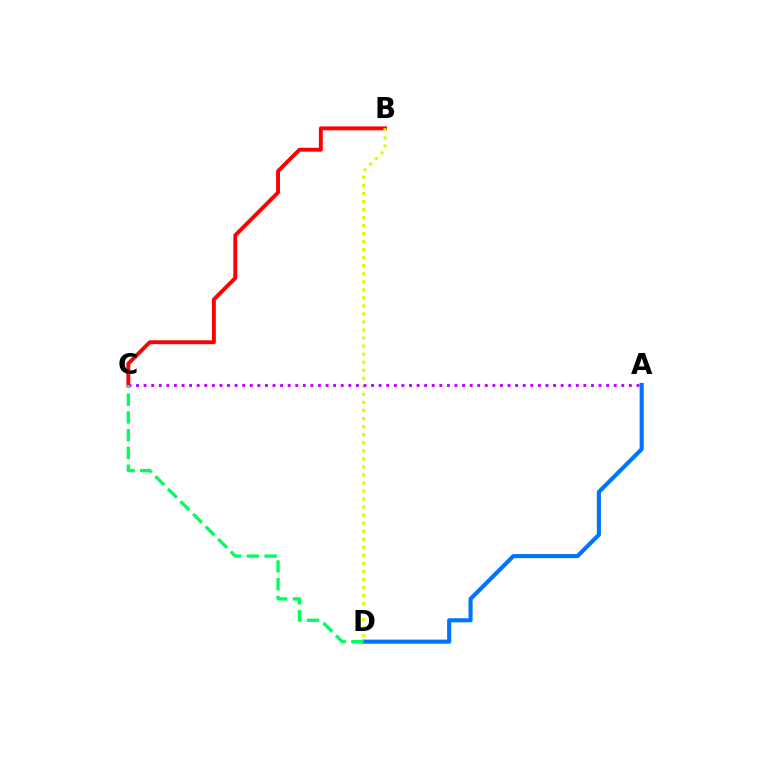{('B', 'C'): [{'color': '#ff0000', 'line_style': 'solid', 'thickness': 2.8}], ('B', 'D'): [{'color': '#d1ff00', 'line_style': 'dotted', 'thickness': 2.18}], ('A', 'D'): [{'color': '#0074ff', 'line_style': 'solid', 'thickness': 2.95}], ('A', 'C'): [{'color': '#b900ff', 'line_style': 'dotted', 'thickness': 2.06}], ('C', 'D'): [{'color': '#00ff5c', 'line_style': 'dashed', 'thickness': 2.41}]}